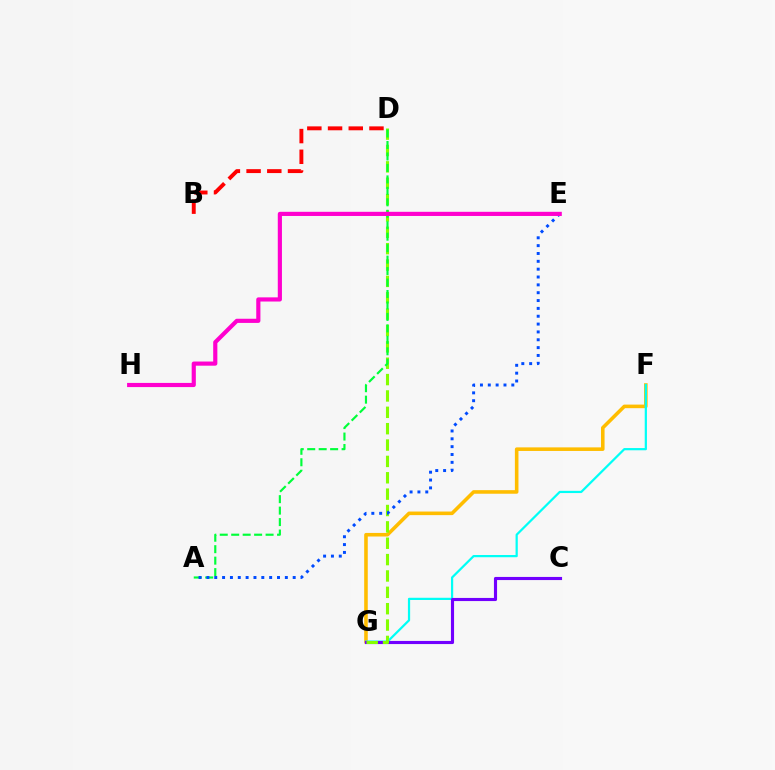{('F', 'G'): [{'color': '#ffbd00', 'line_style': 'solid', 'thickness': 2.58}, {'color': '#00fff6', 'line_style': 'solid', 'thickness': 1.6}], ('B', 'D'): [{'color': '#ff0000', 'line_style': 'dashed', 'thickness': 2.81}], ('C', 'G'): [{'color': '#7200ff', 'line_style': 'solid', 'thickness': 2.25}], ('D', 'G'): [{'color': '#84ff00', 'line_style': 'dashed', 'thickness': 2.22}], ('A', 'D'): [{'color': '#00ff39', 'line_style': 'dashed', 'thickness': 1.56}], ('A', 'E'): [{'color': '#004bff', 'line_style': 'dotted', 'thickness': 2.13}], ('E', 'H'): [{'color': '#ff00cf', 'line_style': 'solid', 'thickness': 3.0}]}